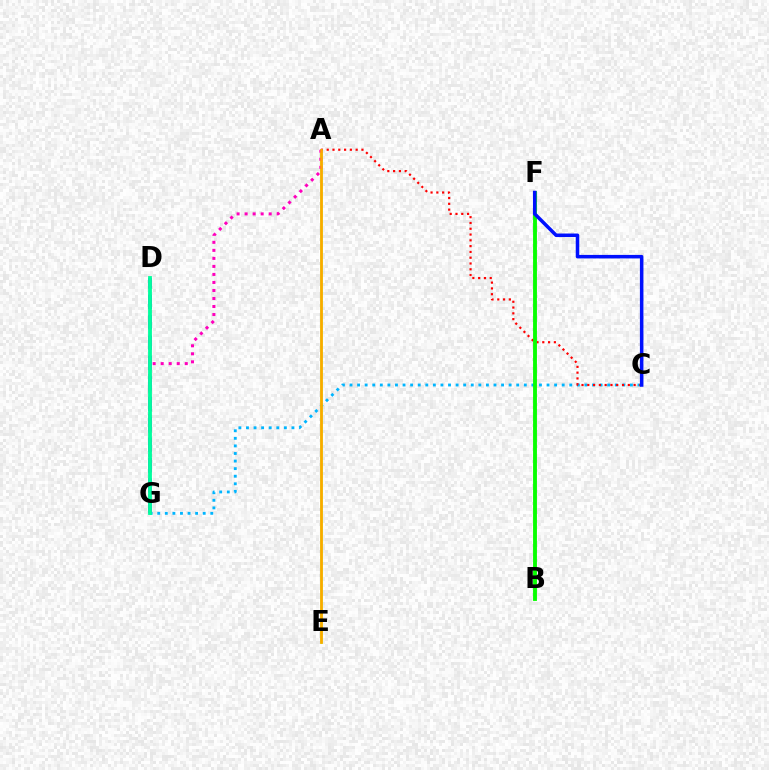{('C', 'G'): [{'color': '#00b5ff', 'line_style': 'dotted', 'thickness': 2.06}], ('A', 'C'): [{'color': '#ff0000', 'line_style': 'dotted', 'thickness': 1.57}], ('A', 'E'): [{'color': '#b3ff00', 'line_style': 'solid', 'thickness': 1.83}, {'color': '#ffa500', 'line_style': 'solid', 'thickness': 1.82}], ('A', 'G'): [{'color': '#ff00bd', 'line_style': 'dotted', 'thickness': 2.18}], ('D', 'G'): [{'color': '#9b00ff', 'line_style': 'dashed', 'thickness': 2.77}, {'color': '#00ff9d', 'line_style': 'solid', 'thickness': 2.75}], ('B', 'F'): [{'color': '#08ff00', 'line_style': 'solid', 'thickness': 2.78}], ('C', 'F'): [{'color': '#0010ff', 'line_style': 'solid', 'thickness': 2.54}]}